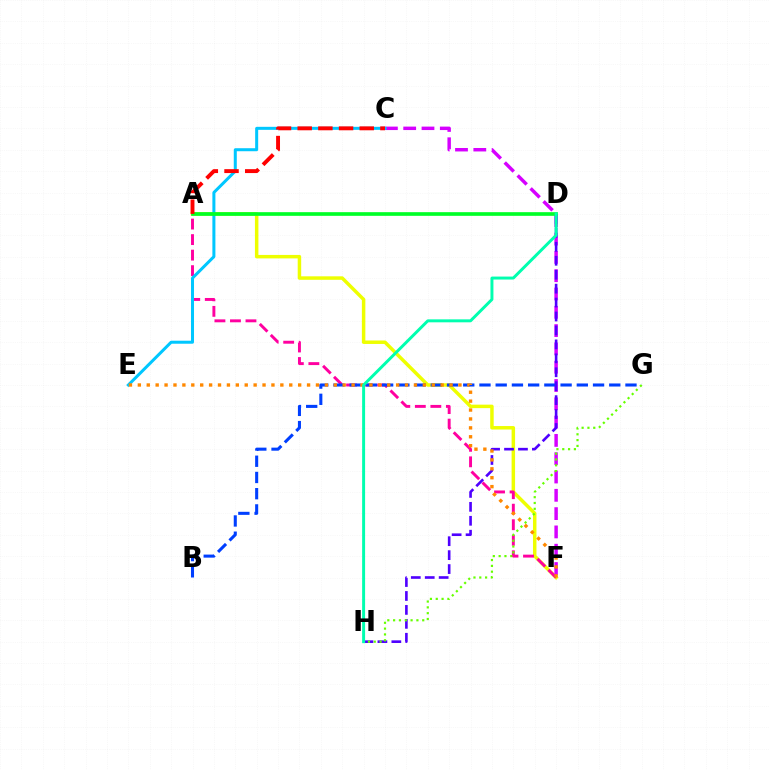{('A', 'F'): [{'color': '#eeff00', 'line_style': 'solid', 'thickness': 2.51}, {'color': '#ff00a0', 'line_style': 'dashed', 'thickness': 2.11}], ('C', 'F'): [{'color': '#d600ff', 'line_style': 'dashed', 'thickness': 2.49}], ('C', 'E'): [{'color': '#00c7ff', 'line_style': 'solid', 'thickness': 2.17}], ('B', 'G'): [{'color': '#003fff', 'line_style': 'dashed', 'thickness': 2.2}], ('D', 'H'): [{'color': '#4f00ff', 'line_style': 'dashed', 'thickness': 1.89}, {'color': '#00ffaf', 'line_style': 'solid', 'thickness': 2.13}], ('E', 'F'): [{'color': '#ff8800', 'line_style': 'dotted', 'thickness': 2.42}], ('G', 'H'): [{'color': '#66ff00', 'line_style': 'dotted', 'thickness': 1.58}], ('A', 'D'): [{'color': '#00ff27', 'line_style': 'solid', 'thickness': 2.64}], ('A', 'C'): [{'color': '#ff0000', 'line_style': 'dashed', 'thickness': 2.81}]}